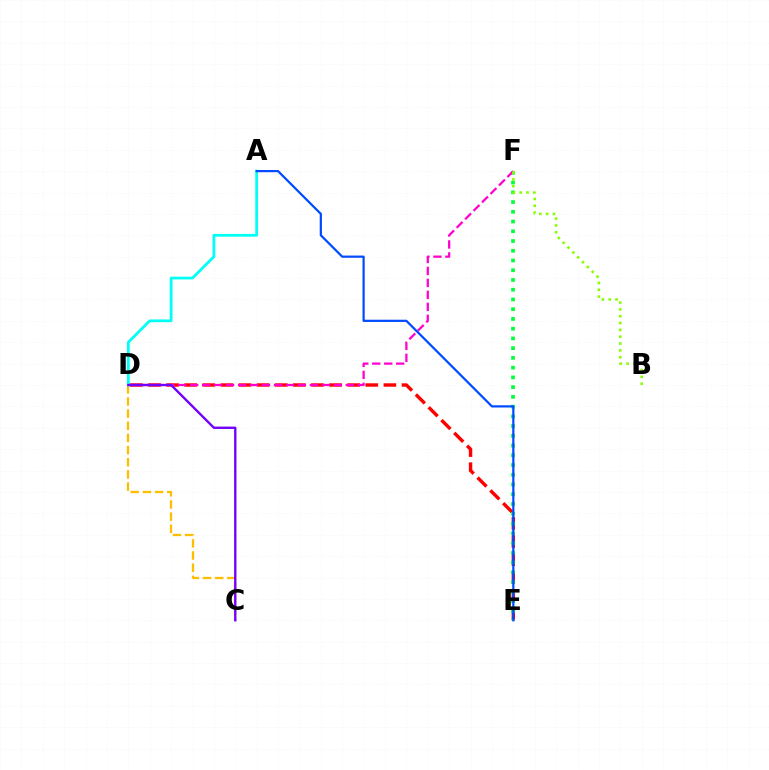{('D', 'E'): [{'color': '#ff0000', 'line_style': 'dashed', 'thickness': 2.46}], ('E', 'F'): [{'color': '#00ff39', 'line_style': 'dotted', 'thickness': 2.65}], ('C', 'D'): [{'color': '#ffbd00', 'line_style': 'dashed', 'thickness': 1.65}, {'color': '#7200ff', 'line_style': 'solid', 'thickness': 1.7}], ('A', 'D'): [{'color': '#00fff6', 'line_style': 'solid', 'thickness': 2.0}], ('D', 'F'): [{'color': '#ff00cf', 'line_style': 'dashed', 'thickness': 1.63}], ('B', 'F'): [{'color': '#84ff00', 'line_style': 'dotted', 'thickness': 1.86}], ('A', 'E'): [{'color': '#004bff', 'line_style': 'solid', 'thickness': 1.6}]}